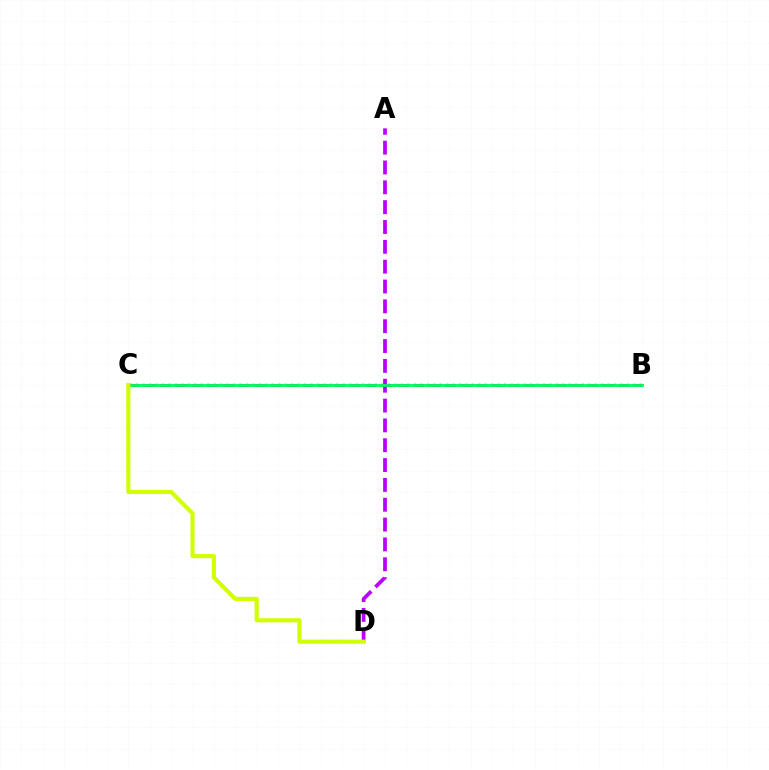{('B', 'C'): [{'color': '#ff0000', 'line_style': 'dashed', 'thickness': 2.15}, {'color': '#0074ff', 'line_style': 'dotted', 'thickness': 1.75}, {'color': '#00ff5c', 'line_style': 'solid', 'thickness': 2.03}], ('A', 'D'): [{'color': '#b900ff', 'line_style': 'dashed', 'thickness': 2.7}], ('C', 'D'): [{'color': '#d1ff00', 'line_style': 'solid', 'thickness': 2.98}]}